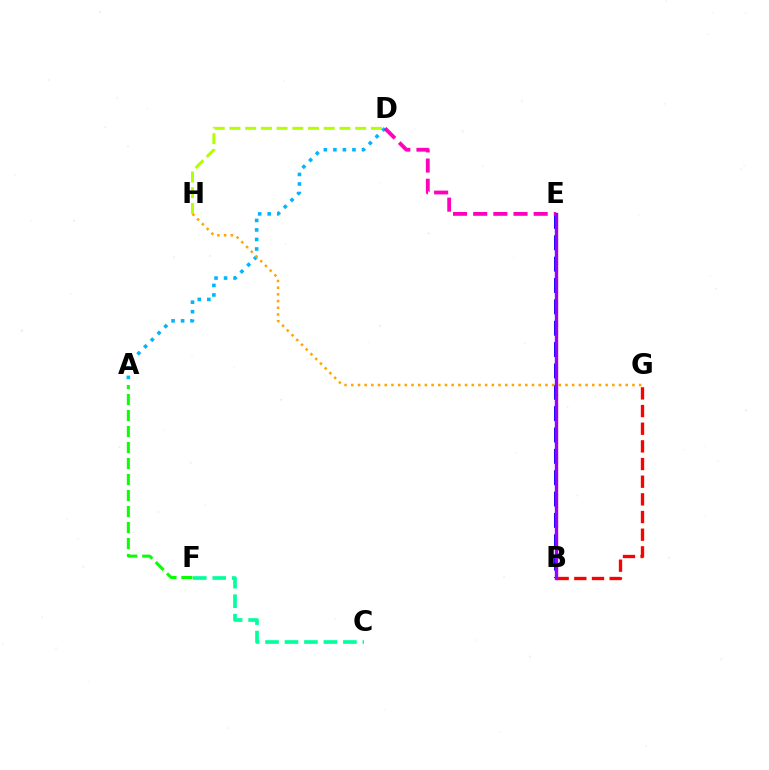{('C', 'F'): [{'color': '#00ff9d', 'line_style': 'dashed', 'thickness': 2.64}], ('D', 'H'): [{'color': '#b3ff00', 'line_style': 'dashed', 'thickness': 2.13}], ('A', 'D'): [{'color': '#00b5ff', 'line_style': 'dotted', 'thickness': 2.59}], ('A', 'F'): [{'color': '#08ff00', 'line_style': 'dashed', 'thickness': 2.17}], ('B', 'E'): [{'color': '#0010ff', 'line_style': 'dashed', 'thickness': 2.9}, {'color': '#9b00ff', 'line_style': 'solid', 'thickness': 2.43}], ('B', 'G'): [{'color': '#ff0000', 'line_style': 'dashed', 'thickness': 2.4}], ('D', 'E'): [{'color': '#ff00bd', 'line_style': 'dashed', 'thickness': 2.74}], ('G', 'H'): [{'color': '#ffa500', 'line_style': 'dotted', 'thickness': 1.82}]}